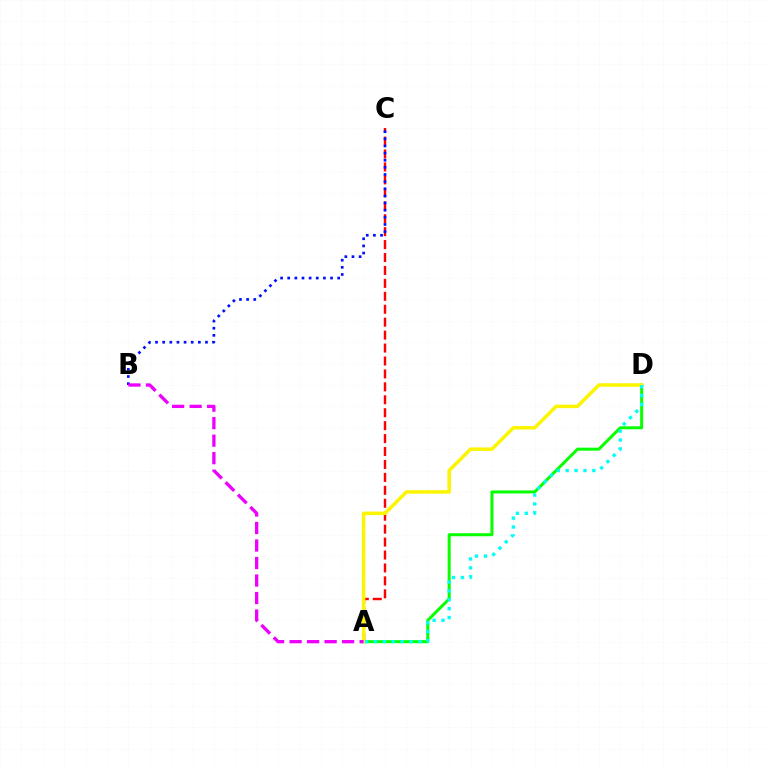{('A', 'C'): [{'color': '#ff0000', 'line_style': 'dashed', 'thickness': 1.76}], ('A', 'D'): [{'color': '#08ff00', 'line_style': 'solid', 'thickness': 2.17}, {'color': '#fcf500', 'line_style': 'solid', 'thickness': 2.51}, {'color': '#00fff6', 'line_style': 'dotted', 'thickness': 2.41}], ('B', 'C'): [{'color': '#0010ff', 'line_style': 'dotted', 'thickness': 1.94}], ('A', 'B'): [{'color': '#ee00ff', 'line_style': 'dashed', 'thickness': 2.38}]}